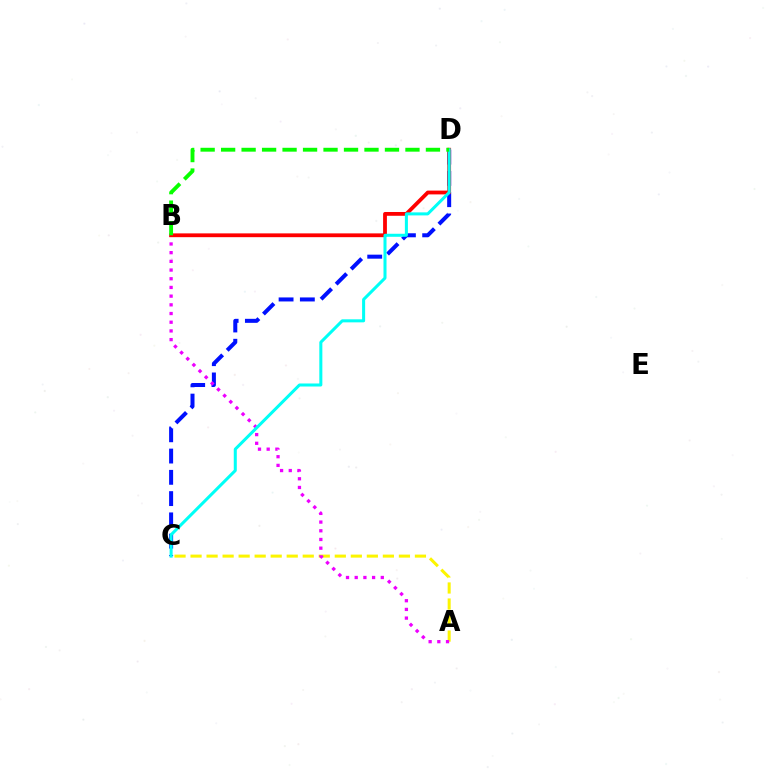{('C', 'D'): [{'color': '#0010ff', 'line_style': 'dashed', 'thickness': 2.89}, {'color': '#00fff6', 'line_style': 'solid', 'thickness': 2.18}], ('A', 'C'): [{'color': '#fcf500', 'line_style': 'dashed', 'thickness': 2.18}], ('A', 'B'): [{'color': '#ee00ff', 'line_style': 'dotted', 'thickness': 2.36}], ('B', 'D'): [{'color': '#ff0000', 'line_style': 'solid', 'thickness': 2.73}, {'color': '#08ff00', 'line_style': 'dashed', 'thickness': 2.78}]}